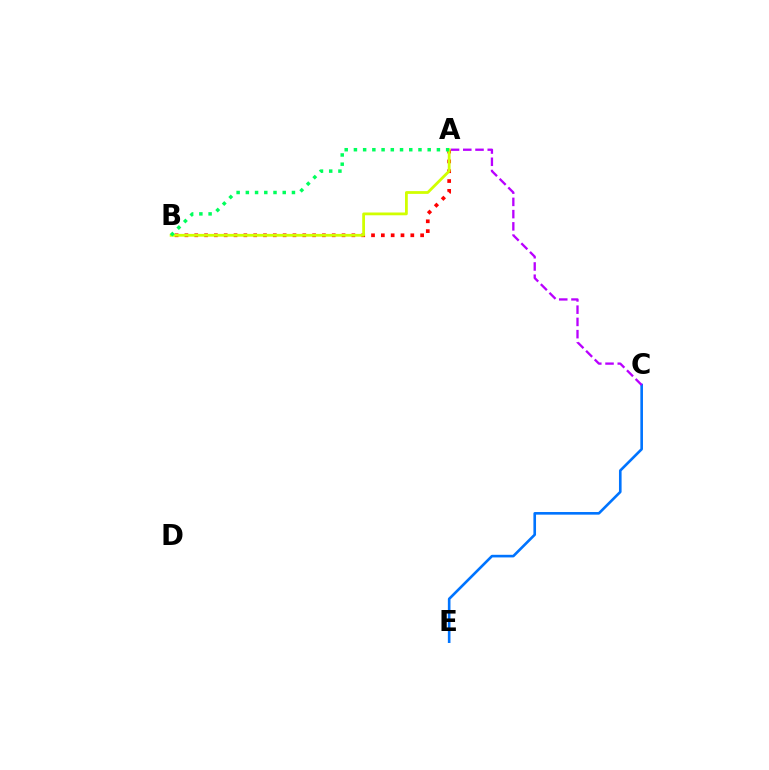{('C', 'E'): [{'color': '#0074ff', 'line_style': 'solid', 'thickness': 1.89}], ('A', 'B'): [{'color': '#ff0000', 'line_style': 'dotted', 'thickness': 2.67}, {'color': '#d1ff00', 'line_style': 'solid', 'thickness': 2.0}, {'color': '#00ff5c', 'line_style': 'dotted', 'thickness': 2.51}], ('A', 'C'): [{'color': '#b900ff', 'line_style': 'dashed', 'thickness': 1.66}]}